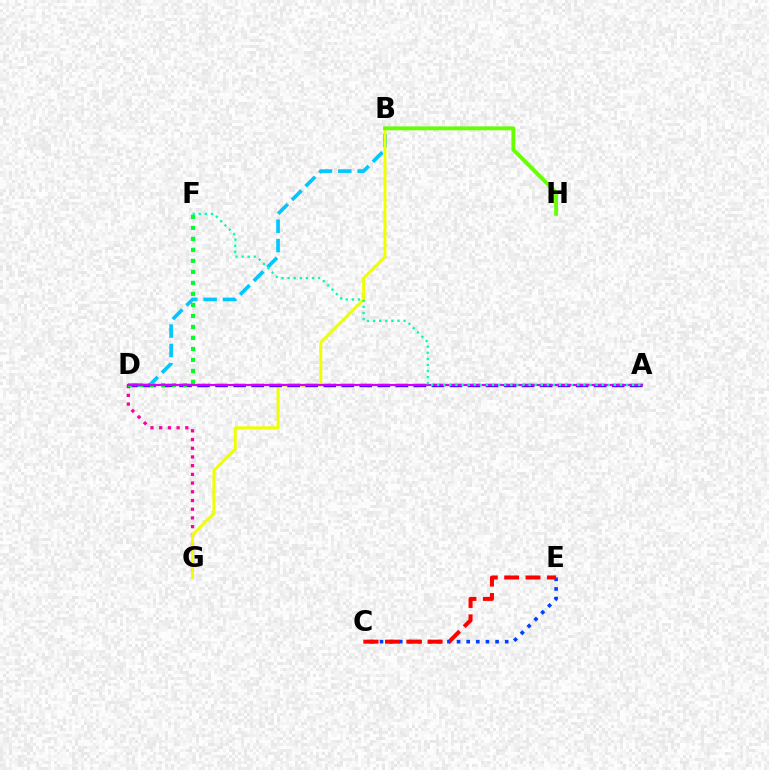{('C', 'E'): [{'color': '#003fff', 'line_style': 'dotted', 'thickness': 2.62}, {'color': '#ff0000', 'line_style': 'dashed', 'thickness': 2.9}], ('D', 'G'): [{'color': '#ff00a0', 'line_style': 'dotted', 'thickness': 2.37}], ('A', 'D'): [{'color': '#ff8800', 'line_style': 'dotted', 'thickness': 1.52}, {'color': '#4f00ff', 'line_style': 'dashed', 'thickness': 2.45}, {'color': '#d600ff', 'line_style': 'solid', 'thickness': 1.56}], ('B', 'D'): [{'color': '#00c7ff', 'line_style': 'dashed', 'thickness': 2.63}], ('B', 'G'): [{'color': '#eeff00', 'line_style': 'solid', 'thickness': 2.11}], ('D', 'F'): [{'color': '#00ff27', 'line_style': 'dotted', 'thickness': 2.99}], ('B', 'H'): [{'color': '#66ff00', 'line_style': 'solid', 'thickness': 2.79}], ('A', 'F'): [{'color': '#00ffaf', 'line_style': 'dotted', 'thickness': 1.66}]}